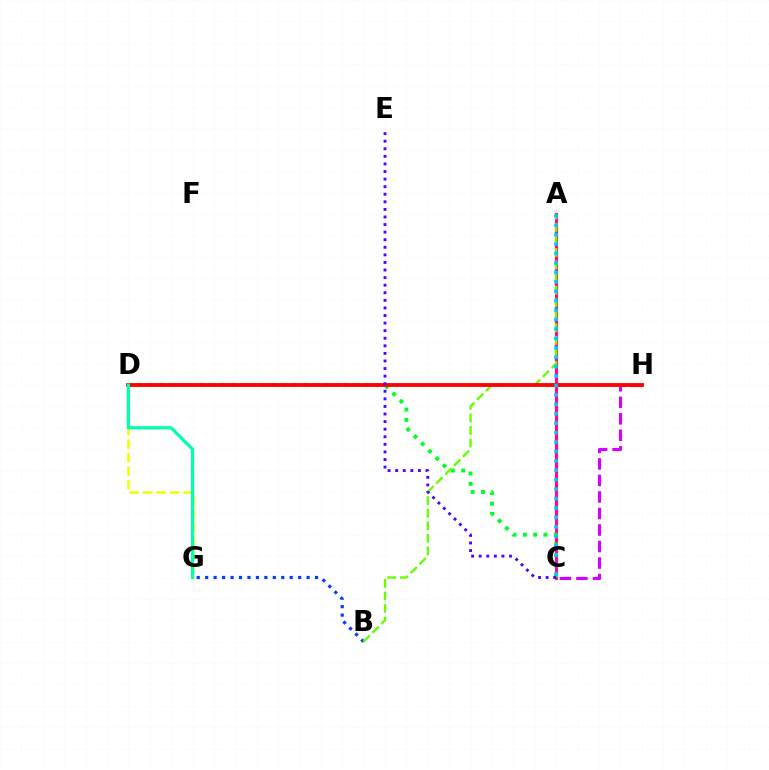{('D', 'G'): [{'color': '#eeff00', 'line_style': 'dashed', 'thickness': 1.83}, {'color': '#00ffaf', 'line_style': 'solid', 'thickness': 2.33}], ('C', 'H'): [{'color': '#d600ff', 'line_style': 'dashed', 'thickness': 2.24}], ('A', 'C'): [{'color': '#ff8800', 'line_style': 'solid', 'thickness': 2.38}, {'color': '#ff00a0', 'line_style': 'solid', 'thickness': 2.0}, {'color': '#00c7ff', 'line_style': 'dotted', 'thickness': 2.56}], ('B', 'G'): [{'color': '#003fff', 'line_style': 'dotted', 'thickness': 2.3}], ('C', 'D'): [{'color': '#00ff27', 'line_style': 'dotted', 'thickness': 2.8}], ('A', 'B'): [{'color': '#66ff00', 'line_style': 'dashed', 'thickness': 1.71}], ('D', 'H'): [{'color': '#ff0000', 'line_style': 'solid', 'thickness': 2.75}], ('C', 'E'): [{'color': '#4f00ff', 'line_style': 'dotted', 'thickness': 2.06}]}